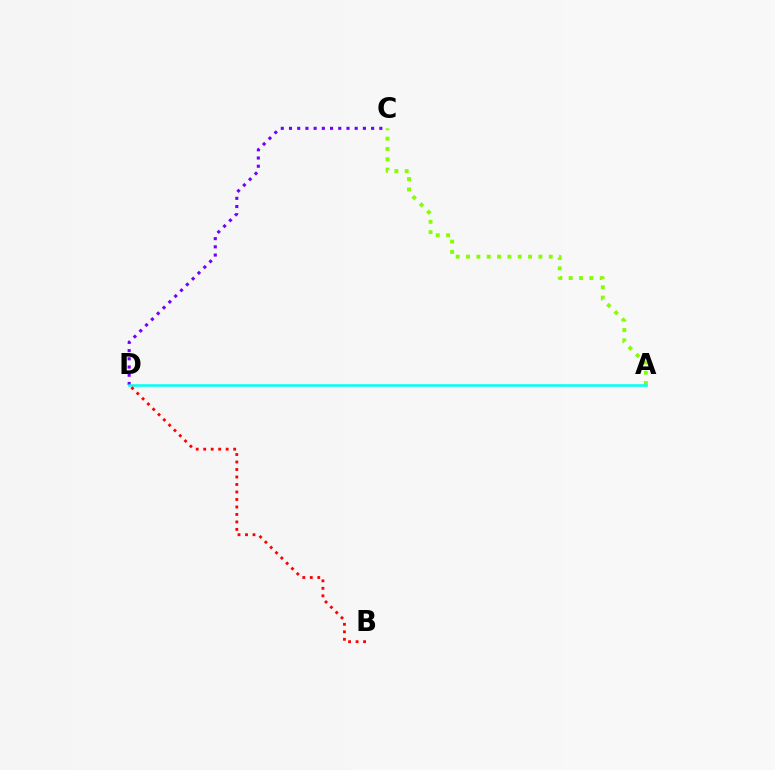{('C', 'D'): [{'color': '#7200ff', 'line_style': 'dotted', 'thickness': 2.23}], ('A', 'C'): [{'color': '#84ff00', 'line_style': 'dotted', 'thickness': 2.81}], ('A', 'D'): [{'color': '#00fff6', 'line_style': 'solid', 'thickness': 1.83}], ('B', 'D'): [{'color': '#ff0000', 'line_style': 'dotted', 'thickness': 2.04}]}